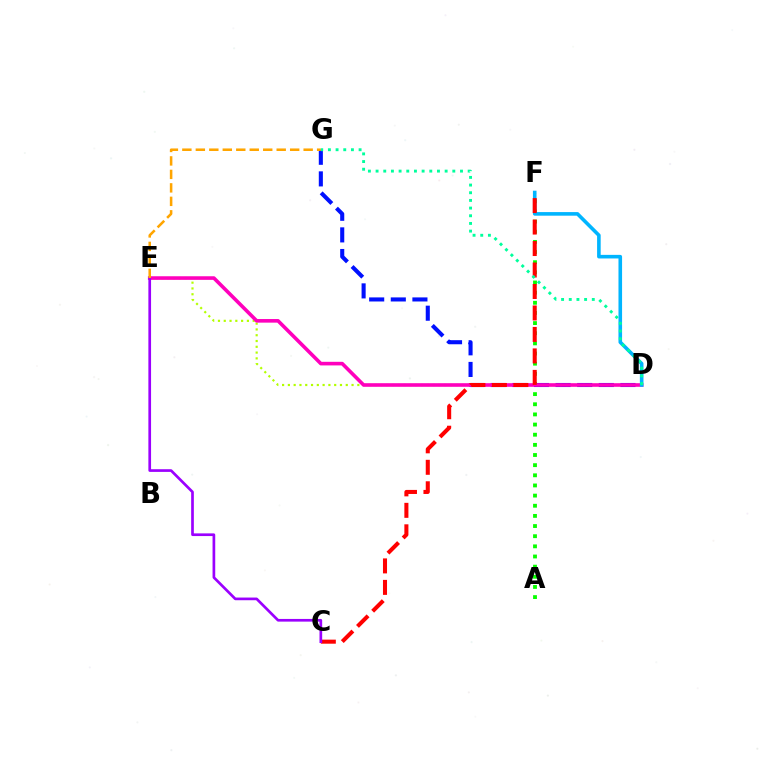{('D', 'G'): [{'color': '#0010ff', 'line_style': 'dashed', 'thickness': 2.94}, {'color': '#00ff9d', 'line_style': 'dotted', 'thickness': 2.08}], ('A', 'F'): [{'color': '#08ff00', 'line_style': 'dotted', 'thickness': 2.76}], ('D', 'E'): [{'color': '#b3ff00', 'line_style': 'dotted', 'thickness': 1.57}, {'color': '#ff00bd', 'line_style': 'solid', 'thickness': 2.6}], ('D', 'F'): [{'color': '#00b5ff', 'line_style': 'solid', 'thickness': 2.59}], ('C', 'F'): [{'color': '#ff0000', 'line_style': 'dashed', 'thickness': 2.92}], ('C', 'E'): [{'color': '#9b00ff', 'line_style': 'solid', 'thickness': 1.93}], ('E', 'G'): [{'color': '#ffa500', 'line_style': 'dashed', 'thickness': 1.83}]}